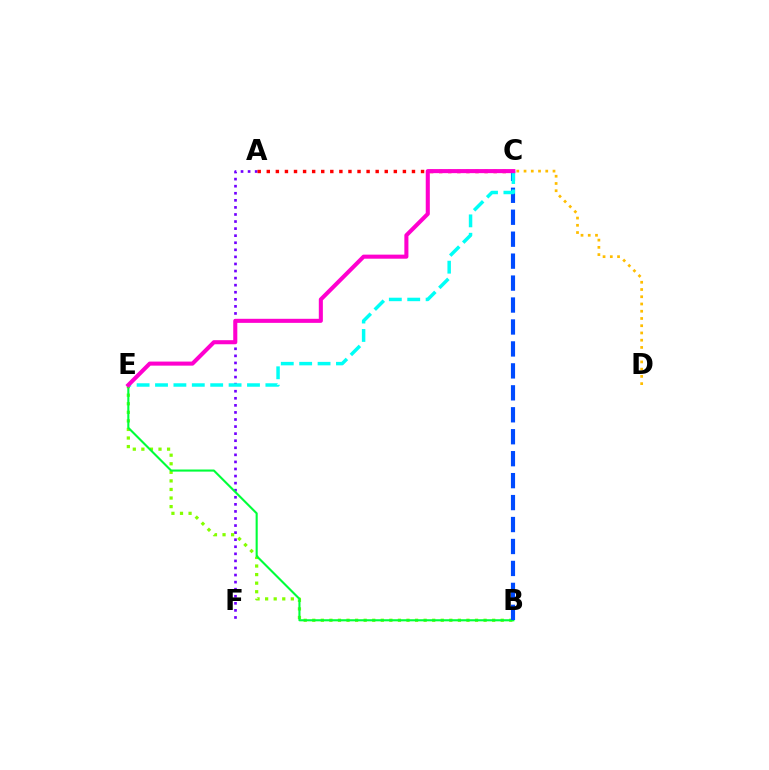{('A', 'F'): [{'color': '#7200ff', 'line_style': 'dotted', 'thickness': 1.92}], ('A', 'C'): [{'color': '#ff0000', 'line_style': 'dotted', 'thickness': 2.47}], ('B', 'E'): [{'color': '#84ff00', 'line_style': 'dotted', 'thickness': 2.33}, {'color': '#00ff39', 'line_style': 'solid', 'thickness': 1.52}], ('B', 'C'): [{'color': '#004bff', 'line_style': 'dashed', 'thickness': 2.98}], ('C', 'D'): [{'color': '#ffbd00', 'line_style': 'dotted', 'thickness': 1.97}], ('C', 'E'): [{'color': '#00fff6', 'line_style': 'dashed', 'thickness': 2.5}, {'color': '#ff00cf', 'line_style': 'solid', 'thickness': 2.93}]}